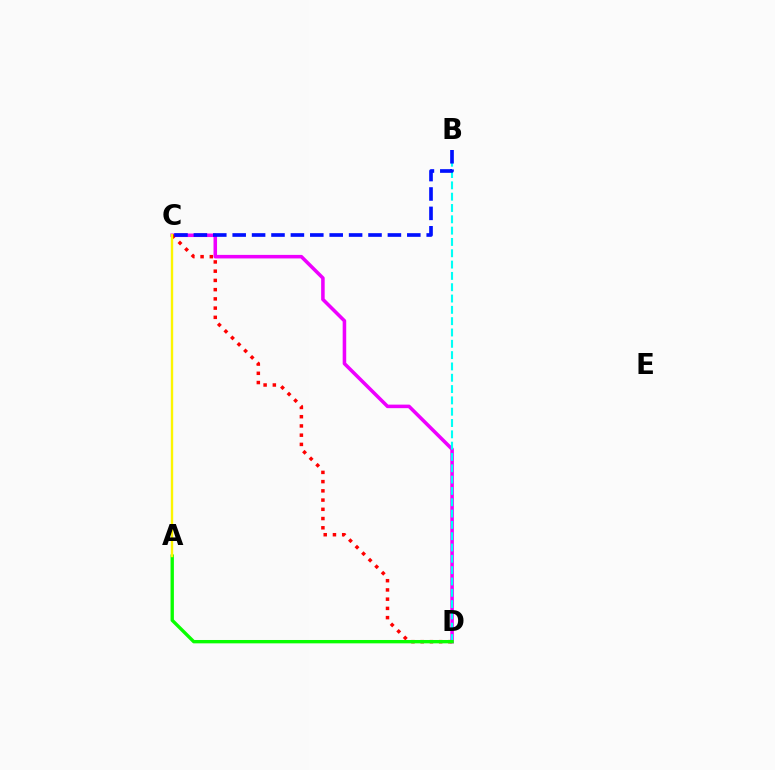{('C', 'D'): [{'color': '#ee00ff', 'line_style': 'solid', 'thickness': 2.55}, {'color': '#ff0000', 'line_style': 'dotted', 'thickness': 2.51}], ('B', 'D'): [{'color': '#00fff6', 'line_style': 'dashed', 'thickness': 1.54}], ('A', 'D'): [{'color': '#08ff00', 'line_style': 'solid', 'thickness': 2.41}], ('B', 'C'): [{'color': '#0010ff', 'line_style': 'dashed', 'thickness': 2.64}], ('A', 'C'): [{'color': '#fcf500', 'line_style': 'solid', 'thickness': 1.72}]}